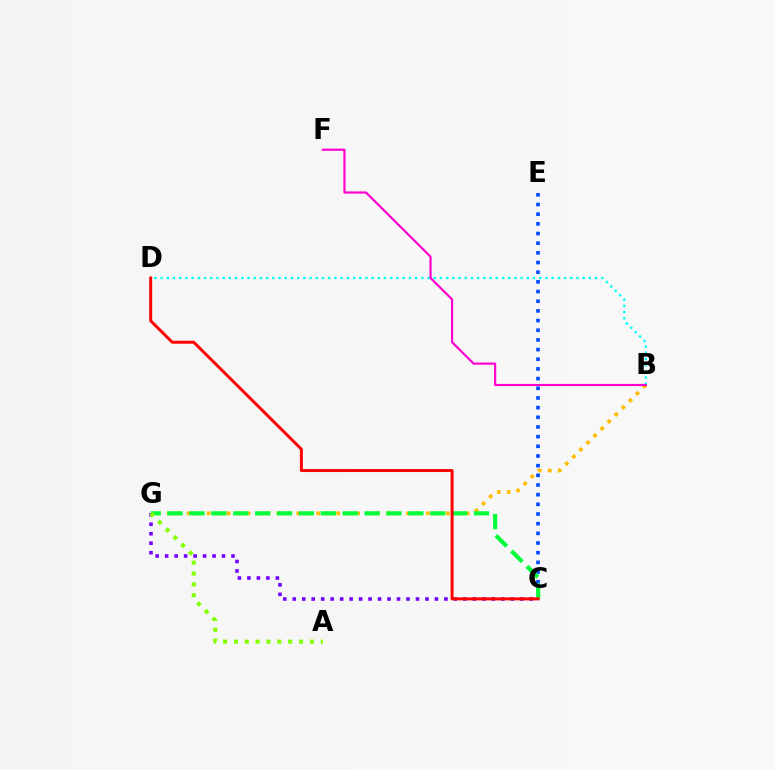{('B', 'G'): [{'color': '#ffbd00', 'line_style': 'dotted', 'thickness': 2.71}], ('C', 'E'): [{'color': '#004bff', 'line_style': 'dotted', 'thickness': 2.63}], ('C', 'G'): [{'color': '#00ff39', 'line_style': 'dashed', 'thickness': 2.97}, {'color': '#7200ff', 'line_style': 'dotted', 'thickness': 2.58}], ('A', 'G'): [{'color': '#84ff00', 'line_style': 'dotted', 'thickness': 2.95}], ('B', 'D'): [{'color': '#00fff6', 'line_style': 'dotted', 'thickness': 1.69}], ('B', 'F'): [{'color': '#ff00cf', 'line_style': 'solid', 'thickness': 1.57}], ('C', 'D'): [{'color': '#ff0000', 'line_style': 'solid', 'thickness': 2.13}]}